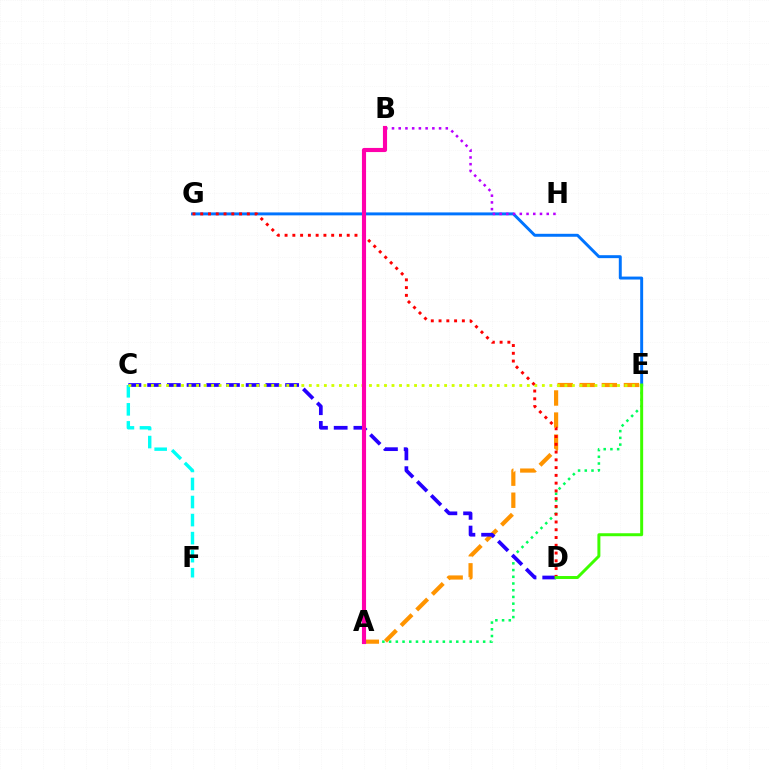{('A', 'E'): [{'color': '#00ff5c', 'line_style': 'dotted', 'thickness': 1.83}, {'color': '#ff9400', 'line_style': 'dashed', 'thickness': 3.0}], ('C', 'D'): [{'color': '#2500ff', 'line_style': 'dashed', 'thickness': 2.68}], ('E', 'G'): [{'color': '#0074ff', 'line_style': 'solid', 'thickness': 2.12}], ('C', 'F'): [{'color': '#00fff6', 'line_style': 'dashed', 'thickness': 2.45}], ('B', 'H'): [{'color': '#b900ff', 'line_style': 'dotted', 'thickness': 1.83}], ('C', 'E'): [{'color': '#d1ff00', 'line_style': 'dotted', 'thickness': 2.04}], ('D', 'G'): [{'color': '#ff0000', 'line_style': 'dotted', 'thickness': 2.11}], ('D', 'E'): [{'color': '#3dff00', 'line_style': 'solid', 'thickness': 2.14}], ('A', 'B'): [{'color': '#ff00ac', 'line_style': 'solid', 'thickness': 2.97}]}